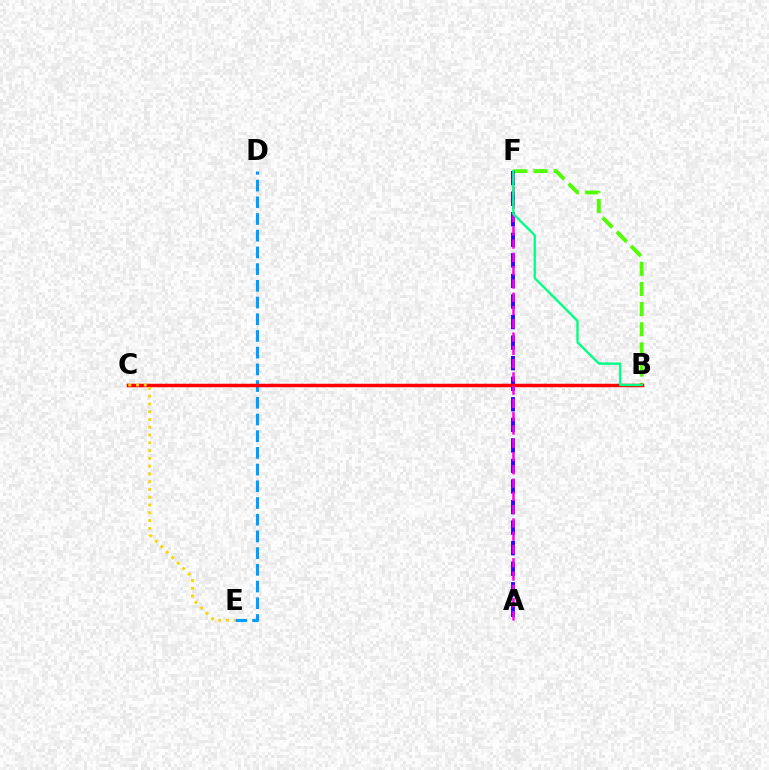{('B', 'F'): [{'color': '#4fff00', 'line_style': 'dashed', 'thickness': 2.74}, {'color': '#00ff86', 'line_style': 'solid', 'thickness': 1.7}], ('D', 'E'): [{'color': '#009eff', 'line_style': 'dashed', 'thickness': 2.27}], ('A', 'F'): [{'color': '#3700ff', 'line_style': 'dashed', 'thickness': 2.79}, {'color': '#ff00ed', 'line_style': 'dashed', 'thickness': 1.8}], ('B', 'C'): [{'color': '#ff0000', 'line_style': 'solid', 'thickness': 2.51}], ('C', 'E'): [{'color': '#ffd500', 'line_style': 'dotted', 'thickness': 2.11}]}